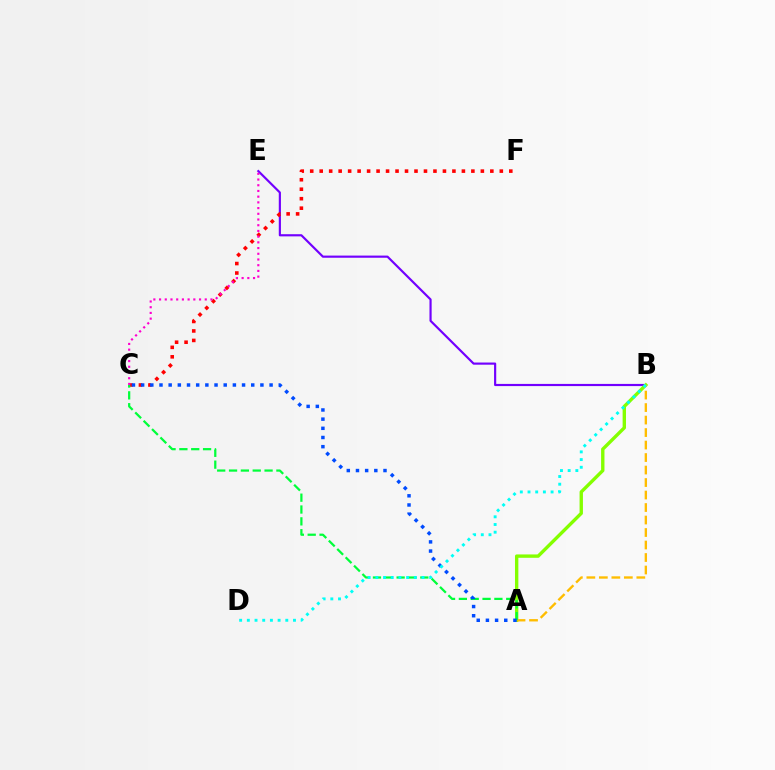{('B', 'E'): [{'color': '#7200ff', 'line_style': 'solid', 'thickness': 1.56}], ('A', 'B'): [{'color': '#84ff00', 'line_style': 'solid', 'thickness': 2.43}, {'color': '#ffbd00', 'line_style': 'dashed', 'thickness': 1.7}], ('C', 'F'): [{'color': '#ff0000', 'line_style': 'dotted', 'thickness': 2.58}], ('A', 'C'): [{'color': '#00ff39', 'line_style': 'dashed', 'thickness': 1.61}, {'color': '#004bff', 'line_style': 'dotted', 'thickness': 2.49}], ('C', 'E'): [{'color': '#ff00cf', 'line_style': 'dotted', 'thickness': 1.55}], ('B', 'D'): [{'color': '#00fff6', 'line_style': 'dotted', 'thickness': 2.09}]}